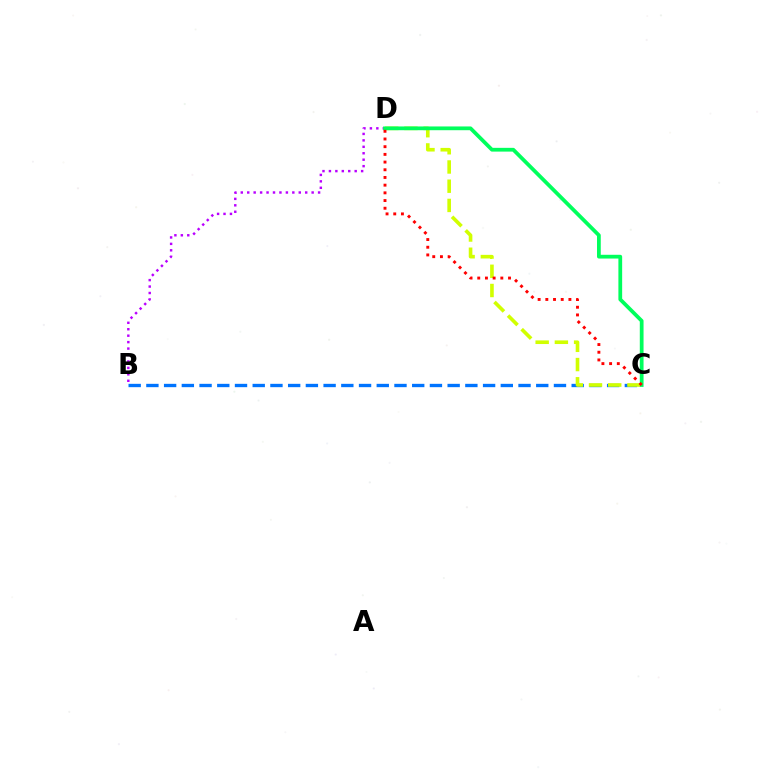{('B', 'D'): [{'color': '#b900ff', 'line_style': 'dotted', 'thickness': 1.75}], ('B', 'C'): [{'color': '#0074ff', 'line_style': 'dashed', 'thickness': 2.41}], ('C', 'D'): [{'color': '#d1ff00', 'line_style': 'dashed', 'thickness': 2.61}, {'color': '#00ff5c', 'line_style': 'solid', 'thickness': 2.7}, {'color': '#ff0000', 'line_style': 'dotted', 'thickness': 2.09}]}